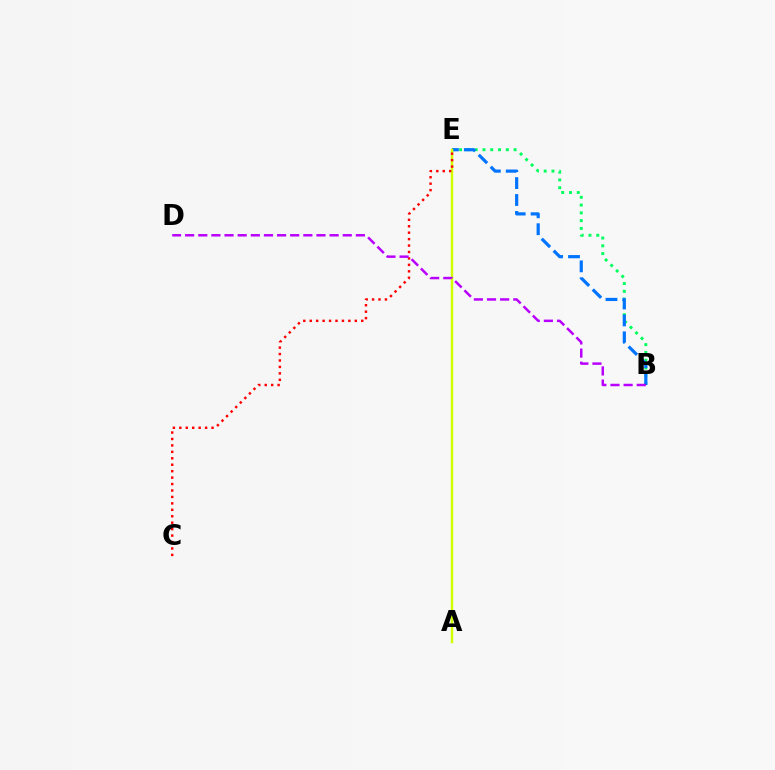{('B', 'E'): [{'color': '#00ff5c', 'line_style': 'dotted', 'thickness': 2.11}, {'color': '#0074ff', 'line_style': 'dashed', 'thickness': 2.3}], ('A', 'E'): [{'color': '#d1ff00', 'line_style': 'solid', 'thickness': 1.79}], ('C', 'E'): [{'color': '#ff0000', 'line_style': 'dotted', 'thickness': 1.75}], ('B', 'D'): [{'color': '#b900ff', 'line_style': 'dashed', 'thickness': 1.78}]}